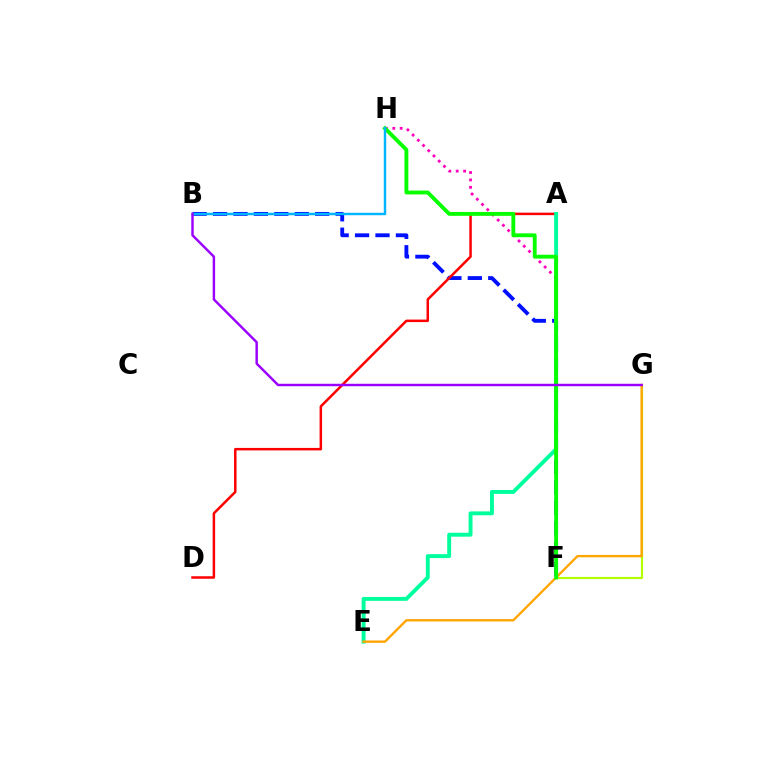{('B', 'F'): [{'color': '#0010ff', 'line_style': 'dashed', 'thickness': 2.78}], ('A', 'D'): [{'color': '#ff0000', 'line_style': 'solid', 'thickness': 1.8}], ('A', 'E'): [{'color': '#00ff9d', 'line_style': 'solid', 'thickness': 2.81}], ('F', 'G'): [{'color': '#b3ff00', 'line_style': 'solid', 'thickness': 1.57}], ('F', 'H'): [{'color': '#ff00bd', 'line_style': 'dotted', 'thickness': 2.0}, {'color': '#08ff00', 'line_style': 'solid', 'thickness': 2.77}], ('E', 'G'): [{'color': '#ffa500', 'line_style': 'solid', 'thickness': 1.7}], ('B', 'H'): [{'color': '#00b5ff', 'line_style': 'solid', 'thickness': 1.76}], ('B', 'G'): [{'color': '#9b00ff', 'line_style': 'solid', 'thickness': 1.76}]}